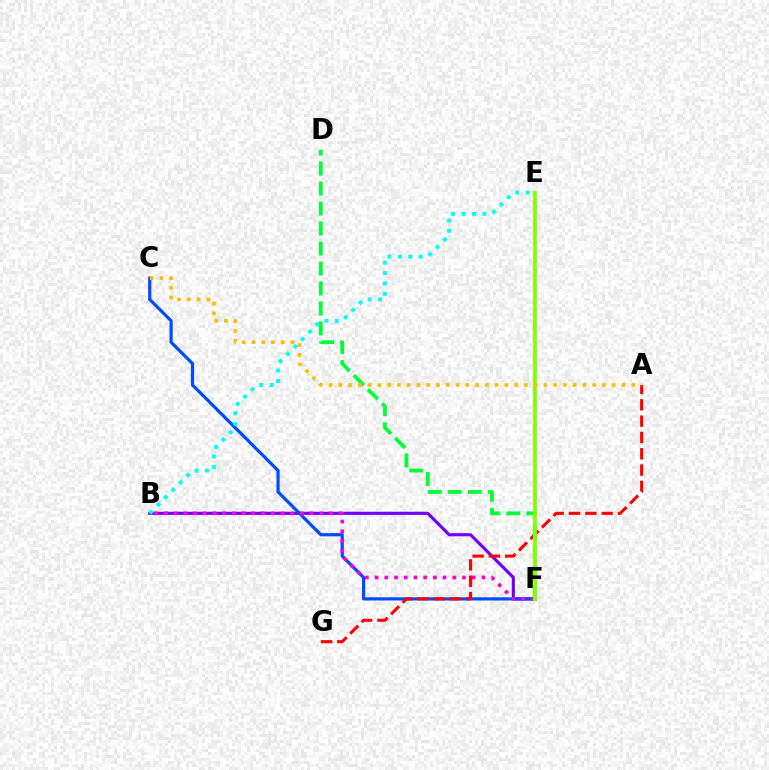{('B', 'F'): [{'color': '#7200ff', 'line_style': 'solid', 'thickness': 2.24}, {'color': '#ff00cf', 'line_style': 'dotted', 'thickness': 2.64}], ('C', 'F'): [{'color': '#004bff', 'line_style': 'solid', 'thickness': 2.3}], ('A', 'G'): [{'color': '#ff0000', 'line_style': 'dashed', 'thickness': 2.22}], ('D', 'F'): [{'color': '#00ff39', 'line_style': 'dashed', 'thickness': 2.72}], ('E', 'F'): [{'color': '#84ff00', 'line_style': 'solid', 'thickness': 2.72}], ('A', 'C'): [{'color': '#ffbd00', 'line_style': 'dotted', 'thickness': 2.65}], ('B', 'E'): [{'color': '#00fff6', 'line_style': 'dotted', 'thickness': 2.83}]}